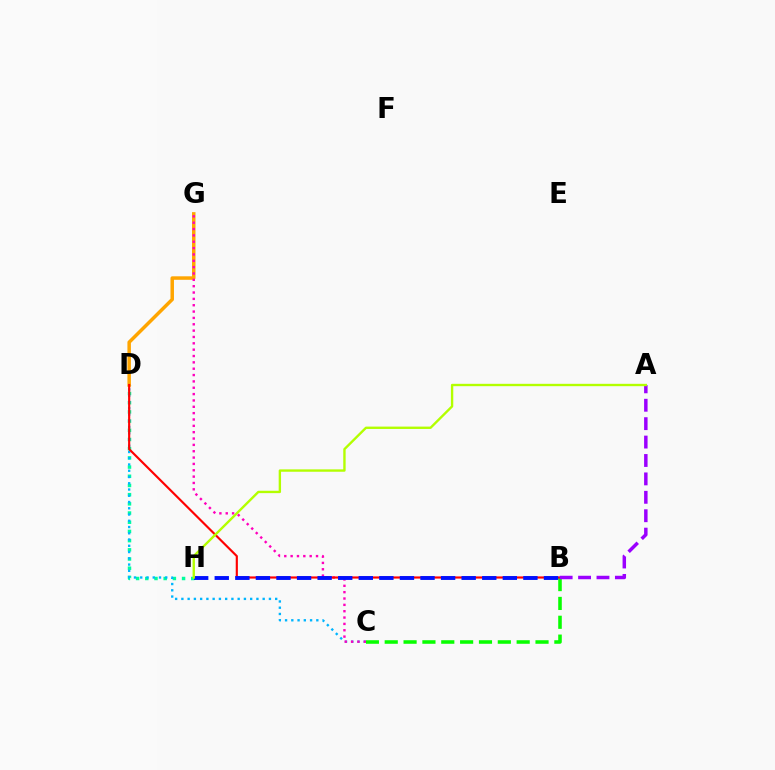{('D', 'H'): [{'color': '#00ff9d', 'line_style': 'dotted', 'thickness': 2.5}], ('B', 'C'): [{'color': '#08ff00', 'line_style': 'dashed', 'thickness': 2.56}], ('D', 'G'): [{'color': '#ffa500', 'line_style': 'solid', 'thickness': 2.52}], ('C', 'D'): [{'color': '#00b5ff', 'line_style': 'dotted', 'thickness': 1.7}], ('C', 'G'): [{'color': '#ff00bd', 'line_style': 'dotted', 'thickness': 1.72}], ('B', 'D'): [{'color': '#ff0000', 'line_style': 'solid', 'thickness': 1.55}], ('A', 'B'): [{'color': '#9b00ff', 'line_style': 'dashed', 'thickness': 2.5}], ('B', 'H'): [{'color': '#0010ff', 'line_style': 'dashed', 'thickness': 2.8}], ('A', 'H'): [{'color': '#b3ff00', 'line_style': 'solid', 'thickness': 1.71}]}